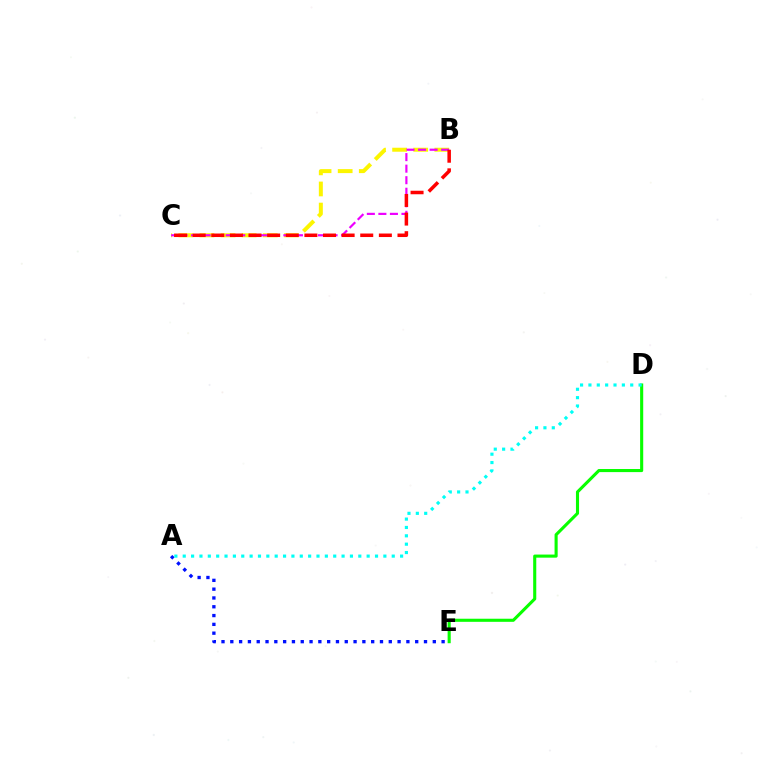{('B', 'C'): [{'color': '#fcf500', 'line_style': 'dashed', 'thickness': 2.87}, {'color': '#ee00ff', 'line_style': 'dashed', 'thickness': 1.57}, {'color': '#ff0000', 'line_style': 'dashed', 'thickness': 2.53}], ('A', 'E'): [{'color': '#0010ff', 'line_style': 'dotted', 'thickness': 2.39}], ('D', 'E'): [{'color': '#08ff00', 'line_style': 'solid', 'thickness': 2.23}], ('A', 'D'): [{'color': '#00fff6', 'line_style': 'dotted', 'thickness': 2.27}]}